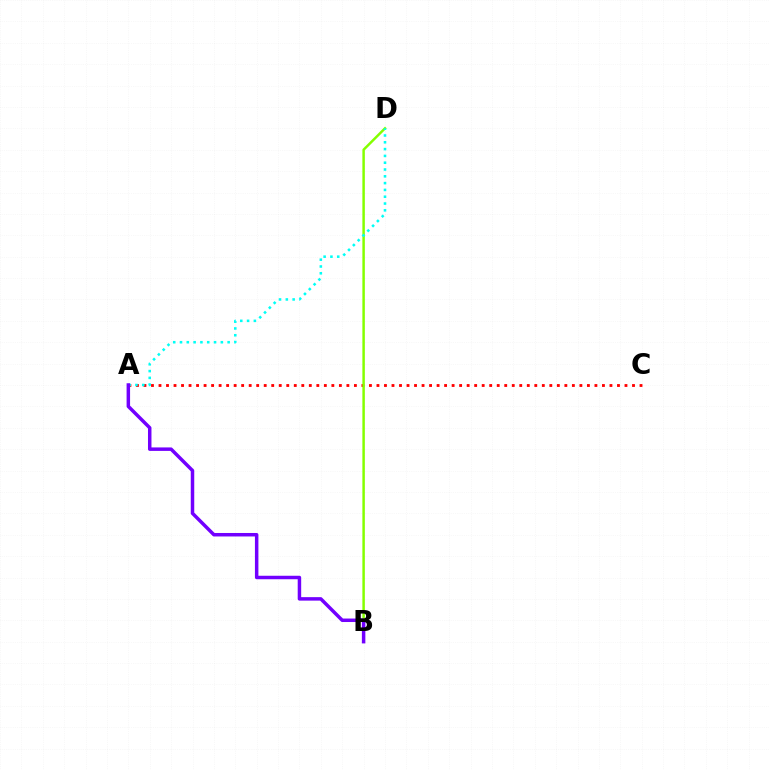{('A', 'C'): [{'color': '#ff0000', 'line_style': 'dotted', 'thickness': 2.04}], ('B', 'D'): [{'color': '#84ff00', 'line_style': 'solid', 'thickness': 1.78}], ('A', 'D'): [{'color': '#00fff6', 'line_style': 'dotted', 'thickness': 1.85}], ('A', 'B'): [{'color': '#7200ff', 'line_style': 'solid', 'thickness': 2.51}]}